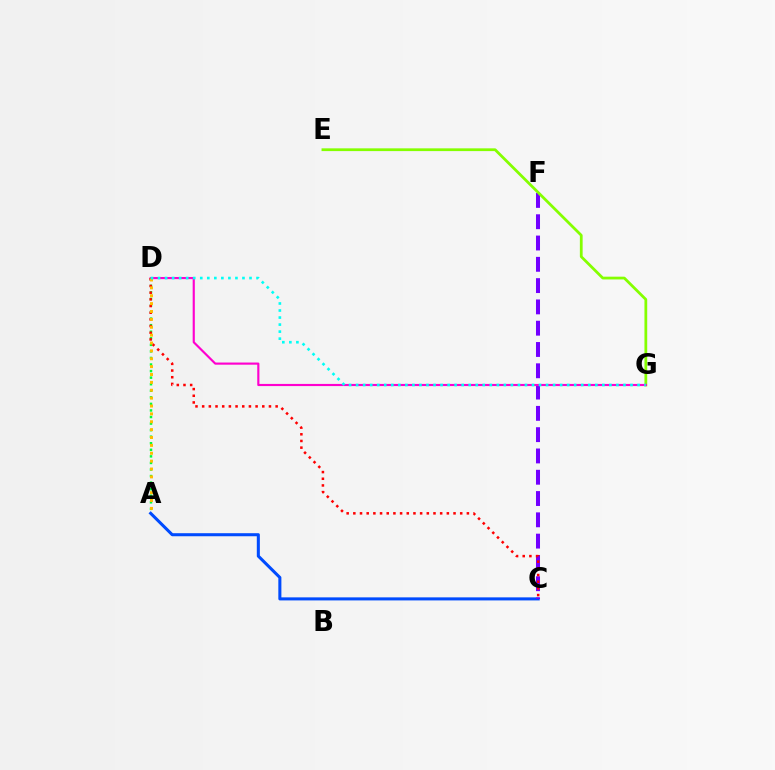{('A', 'D'): [{'color': '#00ff39', 'line_style': 'dotted', 'thickness': 1.78}, {'color': '#ffbd00', 'line_style': 'dotted', 'thickness': 2.14}], ('A', 'C'): [{'color': '#004bff', 'line_style': 'solid', 'thickness': 2.2}], ('C', 'F'): [{'color': '#7200ff', 'line_style': 'dashed', 'thickness': 2.89}], ('E', 'G'): [{'color': '#84ff00', 'line_style': 'solid', 'thickness': 1.99}], ('D', 'G'): [{'color': '#ff00cf', 'line_style': 'solid', 'thickness': 1.55}, {'color': '#00fff6', 'line_style': 'dotted', 'thickness': 1.91}], ('C', 'D'): [{'color': '#ff0000', 'line_style': 'dotted', 'thickness': 1.81}]}